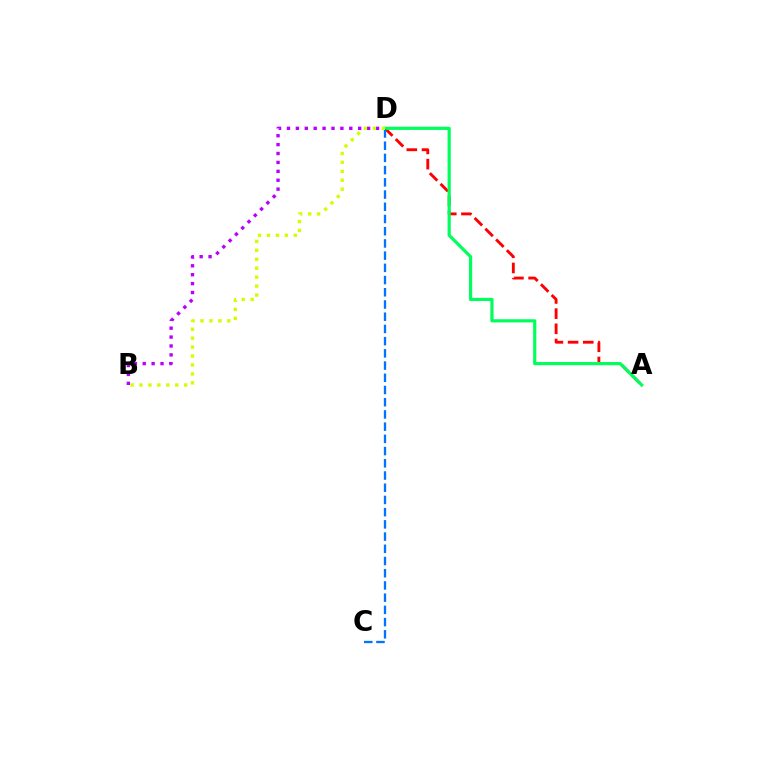{('A', 'D'): [{'color': '#ff0000', 'line_style': 'dashed', 'thickness': 2.06}, {'color': '#00ff5c', 'line_style': 'solid', 'thickness': 2.29}], ('B', 'D'): [{'color': '#b900ff', 'line_style': 'dotted', 'thickness': 2.42}, {'color': '#d1ff00', 'line_style': 'dotted', 'thickness': 2.43}], ('C', 'D'): [{'color': '#0074ff', 'line_style': 'dashed', 'thickness': 1.66}]}